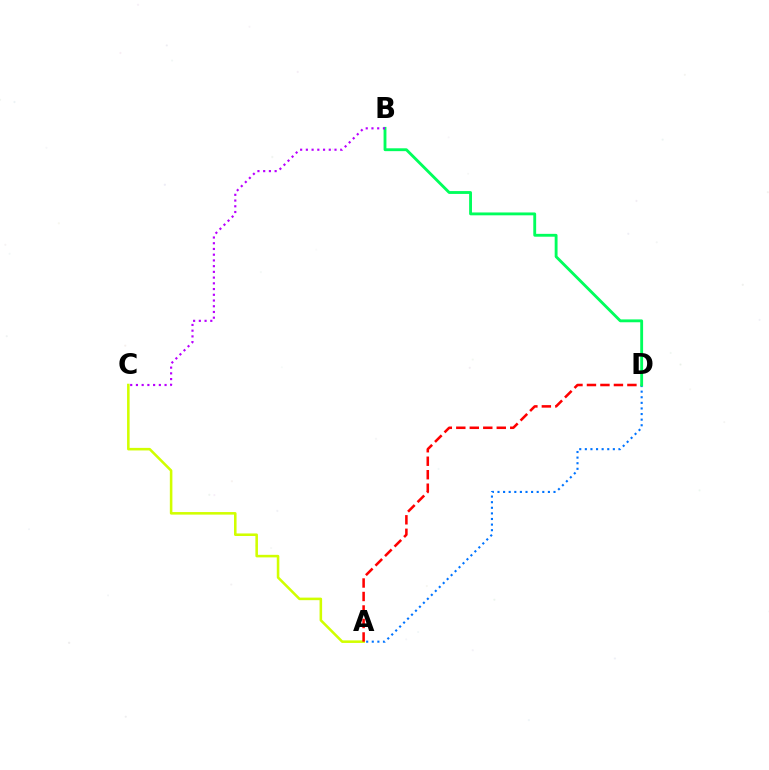{('A', 'C'): [{'color': '#d1ff00', 'line_style': 'solid', 'thickness': 1.84}], ('A', 'D'): [{'color': '#ff0000', 'line_style': 'dashed', 'thickness': 1.83}, {'color': '#0074ff', 'line_style': 'dotted', 'thickness': 1.52}], ('B', 'D'): [{'color': '#00ff5c', 'line_style': 'solid', 'thickness': 2.06}], ('B', 'C'): [{'color': '#b900ff', 'line_style': 'dotted', 'thickness': 1.56}]}